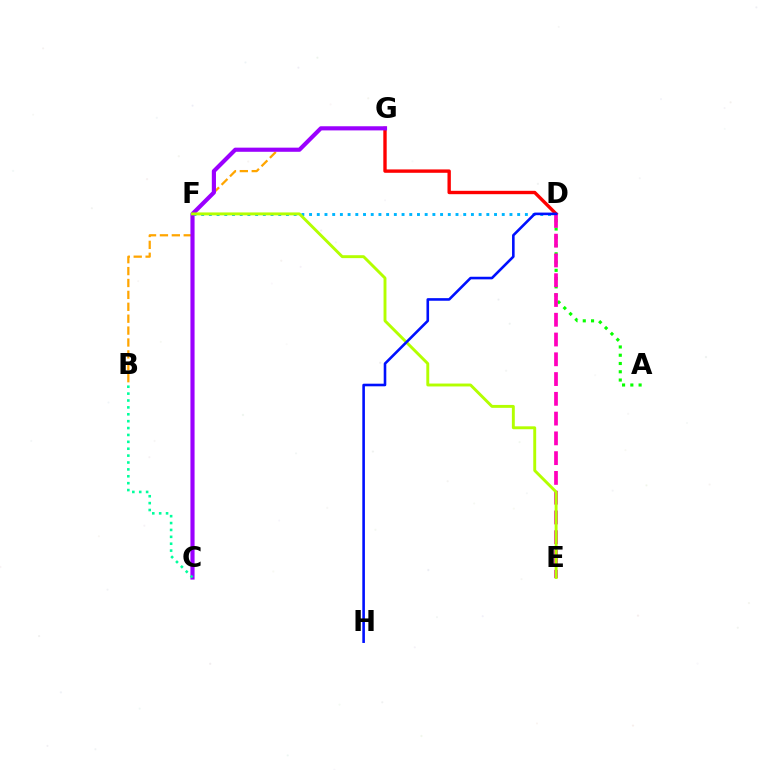{('D', 'G'): [{'color': '#ff0000', 'line_style': 'solid', 'thickness': 2.43}], ('B', 'G'): [{'color': '#ffa500', 'line_style': 'dashed', 'thickness': 1.62}], ('D', 'F'): [{'color': '#00b5ff', 'line_style': 'dotted', 'thickness': 2.09}], ('A', 'D'): [{'color': '#08ff00', 'line_style': 'dotted', 'thickness': 2.25}], ('C', 'G'): [{'color': '#9b00ff', 'line_style': 'solid', 'thickness': 2.98}], ('D', 'E'): [{'color': '#ff00bd', 'line_style': 'dashed', 'thickness': 2.69}], ('B', 'C'): [{'color': '#00ff9d', 'line_style': 'dotted', 'thickness': 1.87}], ('E', 'F'): [{'color': '#b3ff00', 'line_style': 'solid', 'thickness': 2.09}], ('D', 'H'): [{'color': '#0010ff', 'line_style': 'solid', 'thickness': 1.87}]}